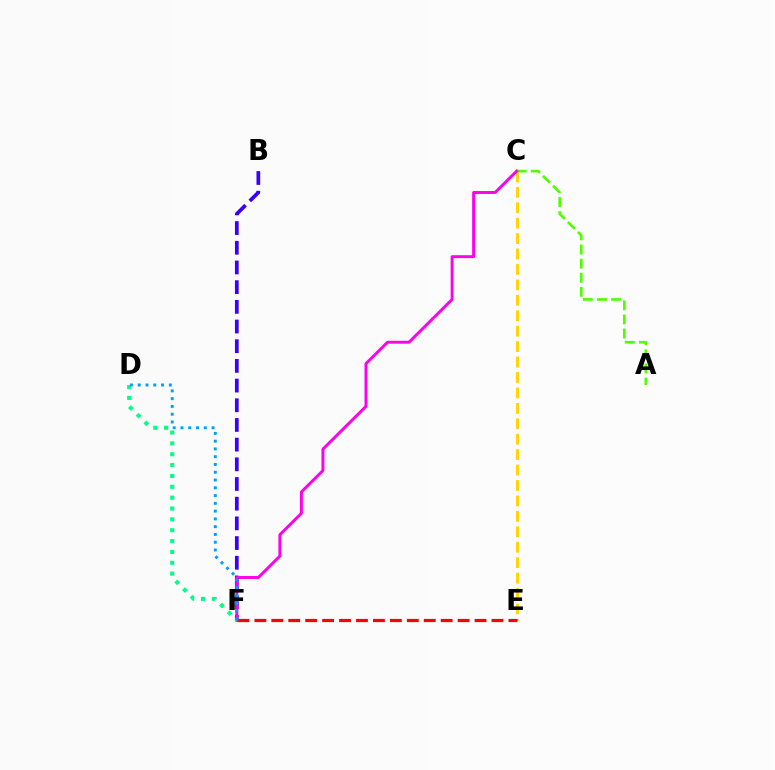{('C', 'E'): [{'color': '#ffd500', 'line_style': 'dashed', 'thickness': 2.1}], ('A', 'C'): [{'color': '#4fff00', 'line_style': 'dashed', 'thickness': 1.92}], ('B', 'F'): [{'color': '#3700ff', 'line_style': 'dashed', 'thickness': 2.67}], ('C', 'F'): [{'color': '#ff00ed', 'line_style': 'solid', 'thickness': 2.11}], ('E', 'F'): [{'color': '#ff0000', 'line_style': 'dashed', 'thickness': 2.3}], ('D', 'F'): [{'color': '#00ff86', 'line_style': 'dotted', 'thickness': 2.95}, {'color': '#009eff', 'line_style': 'dotted', 'thickness': 2.11}]}